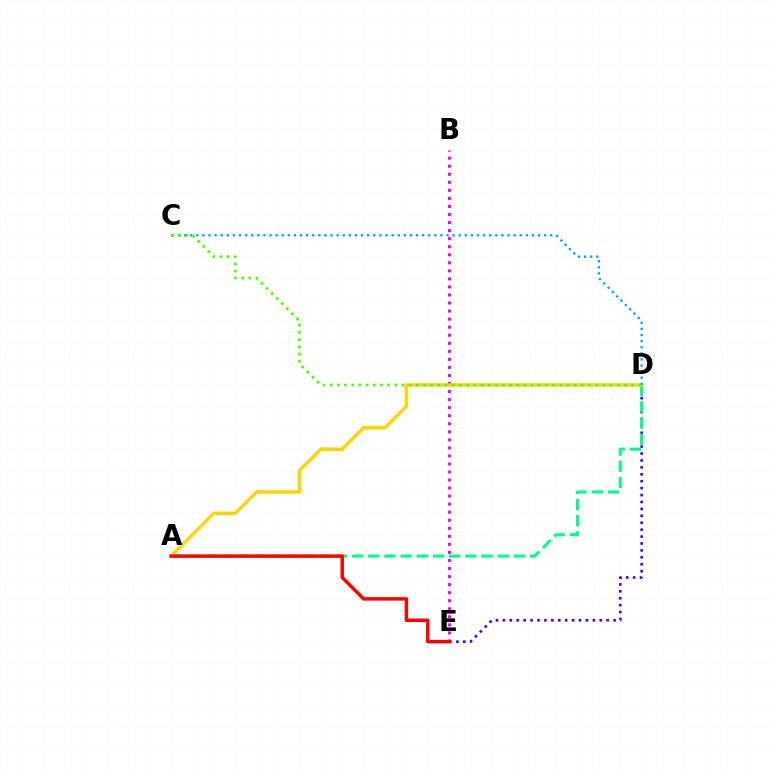{('B', 'E'): [{'color': '#ff00ed', 'line_style': 'dotted', 'thickness': 2.19}], ('D', 'E'): [{'color': '#3700ff', 'line_style': 'dotted', 'thickness': 1.88}], ('A', 'D'): [{'color': '#00ff86', 'line_style': 'dashed', 'thickness': 2.2}, {'color': '#ffd500', 'line_style': 'solid', 'thickness': 2.5}], ('C', 'D'): [{'color': '#009eff', 'line_style': 'dotted', 'thickness': 1.66}, {'color': '#4fff00', 'line_style': 'dotted', 'thickness': 1.95}], ('A', 'E'): [{'color': '#ff0000', 'line_style': 'solid', 'thickness': 2.48}]}